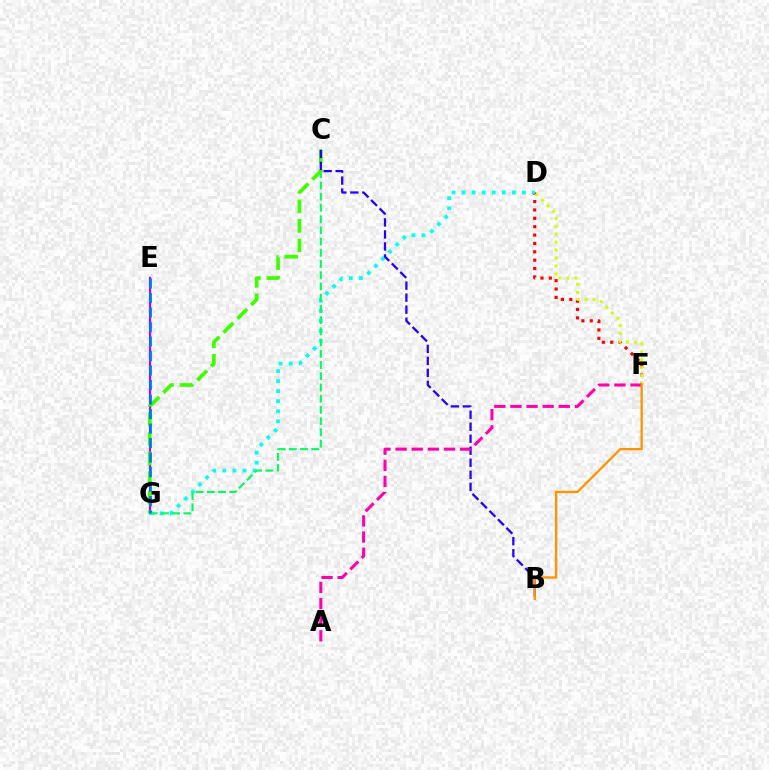{('D', 'F'): [{'color': '#ff0000', 'line_style': 'dotted', 'thickness': 2.27}, {'color': '#d1ff00', 'line_style': 'dotted', 'thickness': 2.16}], ('E', 'G'): [{'color': '#b900ff', 'line_style': 'solid', 'thickness': 1.57}, {'color': '#0074ff', 'line_style': 'dashed', 'thickness': 1.97}], ('D', 'G'): [{'color': '#00fff6', 'line_style': 'dotted', 'thickness': 2.73}], ('C', 'G'): [{'color': '#00ff5c', 'line_style': 'dashed', 'thickness': 1.52}, {'color': '#3dff00', 'line_style': 'dashed', 'thickness': 2.65}], ('B', 'C'): [{'color': '#2500ff', 'line_style': 'dashed', 'thickness': 1.63}], ('A', 'F'): [{'color': '#ff00ac', 'line_style': 'dashed', 'thickness': 2.19}], ('B', 'F'): [{'color': '#ff9400', 'line_style': 'solid', 'thickness': 1.67}]}